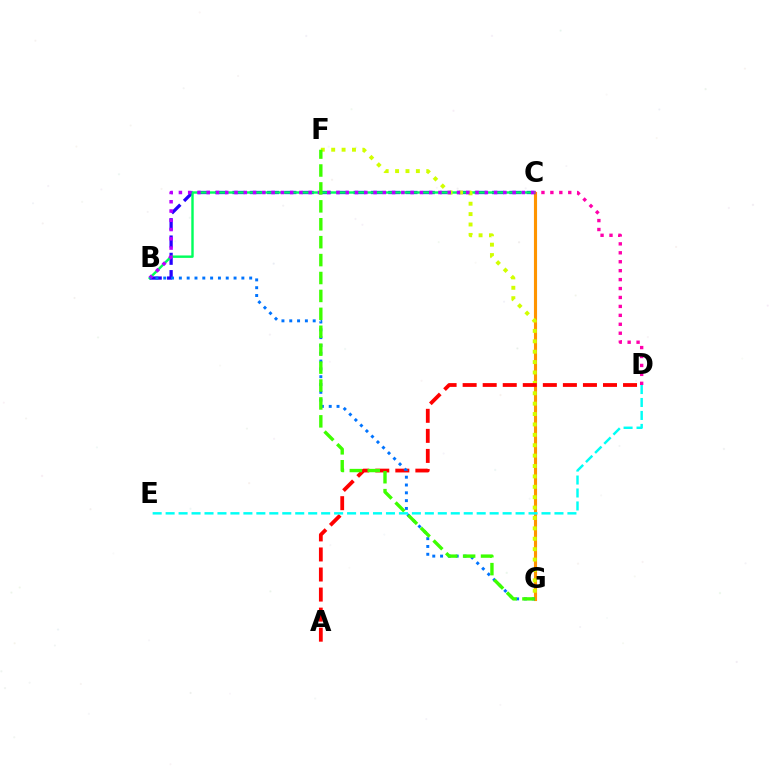{('C', 'G'): [{'color': '#ff9400', 'line_style': 'solid', 'thickness': 2.24}], ('B', 'C'): [{'color': '#2500ff', 'line_style': 'dashed', 'thickness': 2.35}, {'color': '#00ff5c', 'line_style': 'solid', 'thickness': 1.74}, {'color': '#b900ff', 'line_style': 'dotted', 'thickness': 2.52}], ('F', 'G'): [{'color': '#d1ff00', 'line_style': 'dotted', 'thickness': 2.82}, {'color': '#3dff00', 'line_style': 'dashed', 'thickness': 2.43}], ('A', 'D'): [{'color': '#ff0000', 'line_style': 'dashed', 'thickness': 2.72}], ('C', 'D'): [{'color': '#ff00ac', 'line_style': 'dotted', 'thickness': 2.43}], ('B', 'G'): [{'color': '#0074ff', 'line_style': 'dotted', 'thickness': 2.12}], ('D', 'E'): [{'color': '#00fff6', 'line_style': 'dashed', 'thickness': 1.76}]}